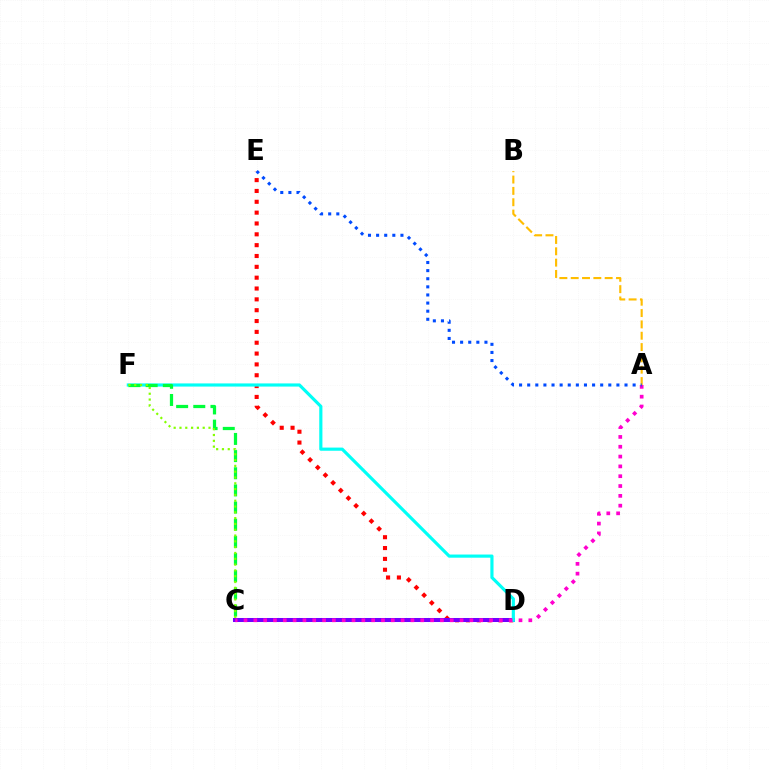{('D', 'E'): [{'color': '#ff0000', 'line_style': 'dotted', 'thickness': 2.95}], ('C', 'D'): [{'color': '#7200ff', 'line_style': 'solid', 'thickness': 2.89}], ('D', 'F'): [{'color': '#00fff6', 'line_style': 'solid', 'thickness': 2.27}], ('A', 'B'): [{'color': '#ffbd00', 'line_style': 'dashed', 'thickness': 1.54}], ('C', 'F'): [{'color': '#00ff39', 'line_style': 'dashed', 'thickness': 2.33}, {'color': '#84ff00', 'line_style': 'dotted', 'thickness': 1.58}], ('A', 'C'): [{'color': '#ff00cf', 'line_style': 'dotted', 'thickness': 2.67}], ('A', 'E'): [{'color': '#004bff', 'line_style': 'dotted', 'thickness': 2.2}]}